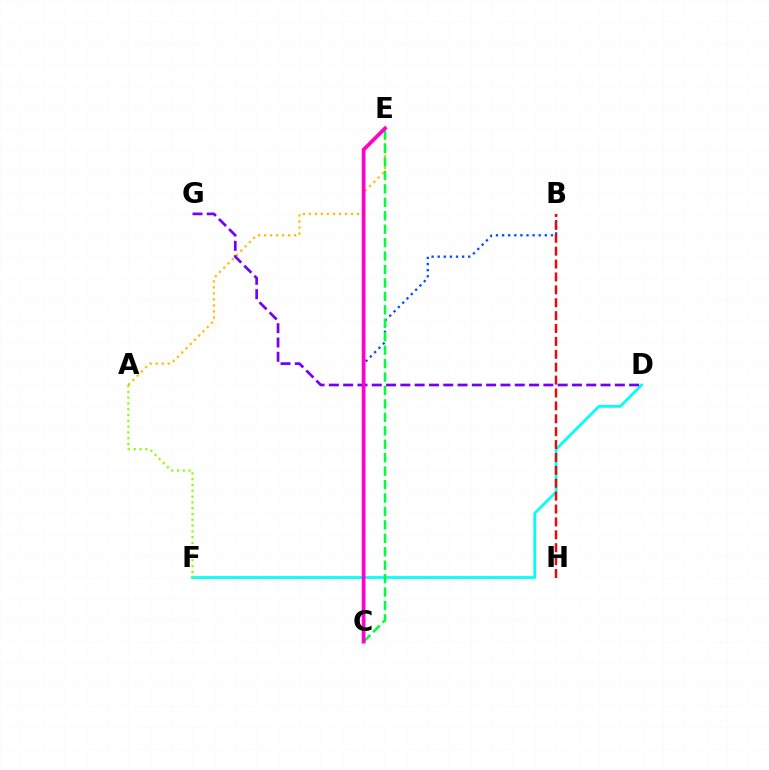{('D', 'F'): [{'color': '#00fff6', 'line_style': 'solid', 'thickness': 1.97}], ('A', 'E'): [{'color': '#ffbd00', 'line_style': 'dotted', 'thickness': 1.64}], ('B', 'C'): [{'color': '#004bff', 'line_style': 'dotted', 'thickness': 1.66}], ('C', 'E'): [{'color': '#00ff39', 'line_style': 'dashed', 'thickness': 1.83}, {'color': '#ff00cf', 'line_style': 'solid', 'thickness': 2.7}], ('A', 'F'): [{'color': '#84ff00', 'line_style': 'dotted', 'thickness': 1.57}], ('D', 'G'): [{'color': '#7200ff', 'line_style': 'dashed', 'thickness': 1.94}], ('B', 'H'): [{'color': '#ff0000', 'line_style': 'dashed', 'thickness': 1.75}]}